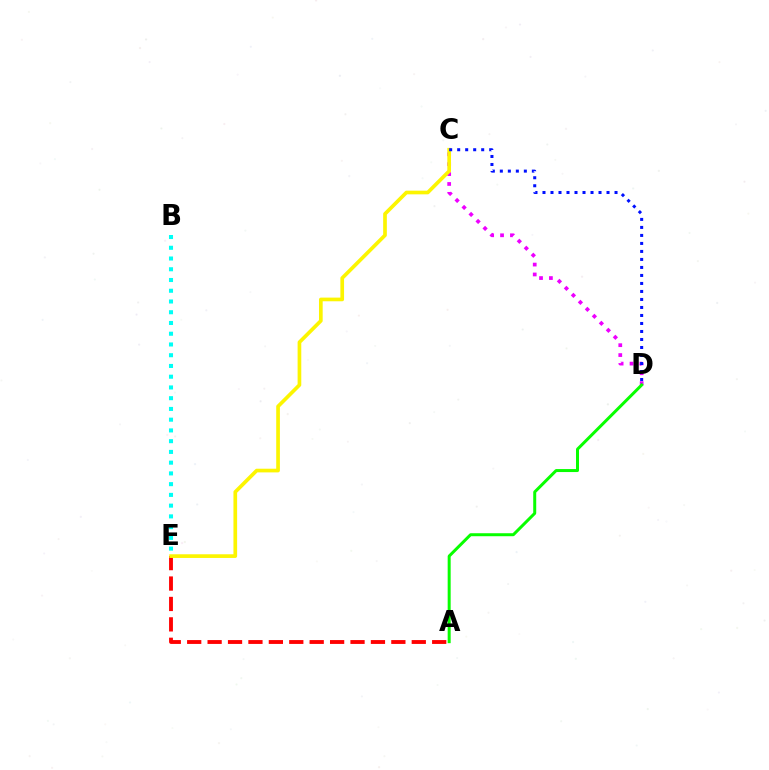{('C', 'D'): [{'color': '#ee00ff', 'line_style': 'dotted', 'thickness': 2.69}, {'color': '#0010ff', 'line_style': 'dotted', 'thickness': 2.17}], ('A', 'E'): [{'color': '#ff0000', 'line_style': 'dashed', 'thickness': 2.77}], ('A', 'D'): [{'color': '#08ff00', 'line_style': 'solid', 'thickness': 2.15}], ('B', 'E'): [{'color': '#00fff6', 'line_style': 'dotted', 'thickness': 2.92}], ('C', 'E'): [{'color': '#fcf500', 'line_style': 'solid', 'thickness': 2.65}]}